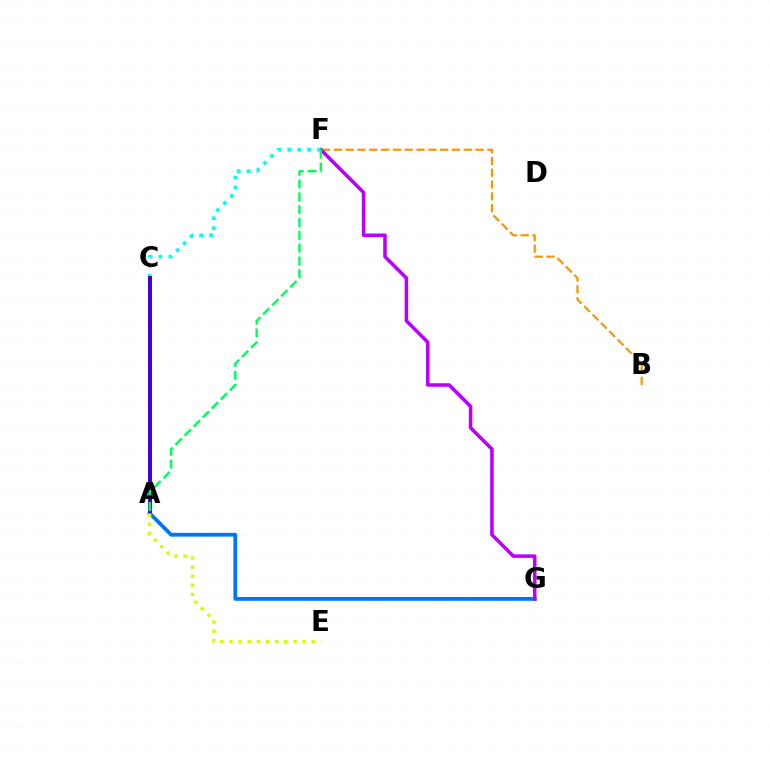{('A', 'C'): [{'color': '#3dff00', 'line_style': 'solid', 'thickness': 1.96}, {'color': '#ff00ac', 'line_style': 'dashed', 'thickness': 2.72}, {'color': '#ff0000', 'line_style': 'solid', 'thickness': 2.86}, {'color': '#2500ff', 'line_style': 'solid', 'thickness': 2.56}], ('B', 'F'): [{'color': '#ff9400', 'line_style': 'dashed', 'thickness': 1.6}], ('A', 'G'): [{'color': '#0074ff', 'line_style': 'solid', 'thickness': 2.73}], ('F', 'G'): [{'color': '#b900ff', 'line_style': 'solid', 'thickness': 2.55}], ('A', 'F'): [{'color': '#00fff6', 'line_style': 'dotted', 'thickness': 2.69}, {'color': '#00ff5c', 'line_style': 'dashed', 'thickness': 1.74}], ('A', 'E'): [{'color': '#d1ff00', 'line_style': 'dotted', 'thickness': 2.48}]}